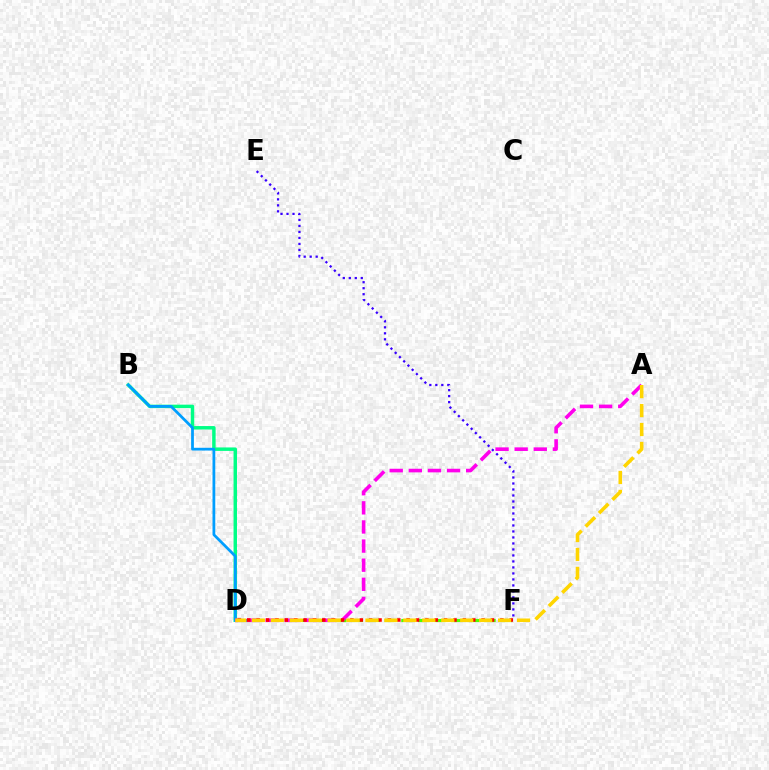{('B', 'D'): [{'color': '#00ff86', 'line_style': 'solid', 'thickness': 2.49}, {'color': '#009eff', 'line_style': 'solid', 'thickness': 1.99}], ('D', 'F'): [{'color': '#4fff00', 'line_style': 'dashed', 'thickness': 2.25}, {'color': '#ff0000', 'line_style': 'dotted', 'thickness': 2.55}], ('A', 'D'): [{'color': '#ff00ed', 'line_style': 'dashed', 'thickness': 2.6}, {'color': '#ffd500', 'line_style': 'dashed', 'thickness': 2.57}], ('E', 'F'): [{'color': '#3700ff', 'line_style': 'dotted', 'thickness': 1.63}]}